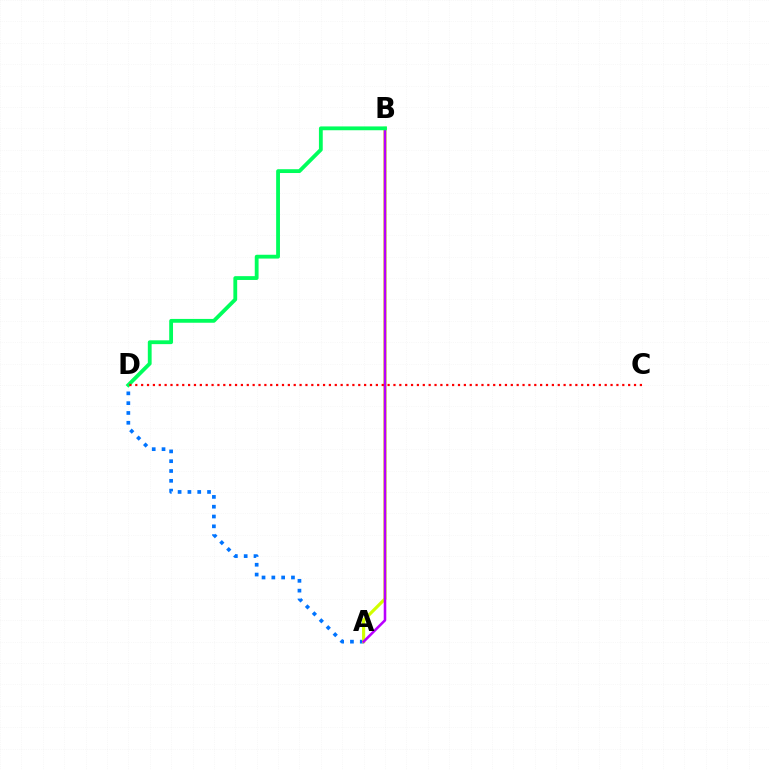{('A', 'D'): [{'color': '#0074ff', 'line_style': 'dotted', 'thickness': 2.67}], ('A', 'B'): [{'color': '#d1ff00', 'line_style': 'solid', 'thickness': 2.27}, {'color': '#b900ff', 'line_style': 'solid', 'thickness': 1.84}], ('B', 'D'): [{'color': '#00ff5c', 'line_style': 'solid', 'thickness': 2.75}], ('C', 'D'): [{'color': '#ff0000', 'line_style': 'dotted', 'thickness': 1.59}]}